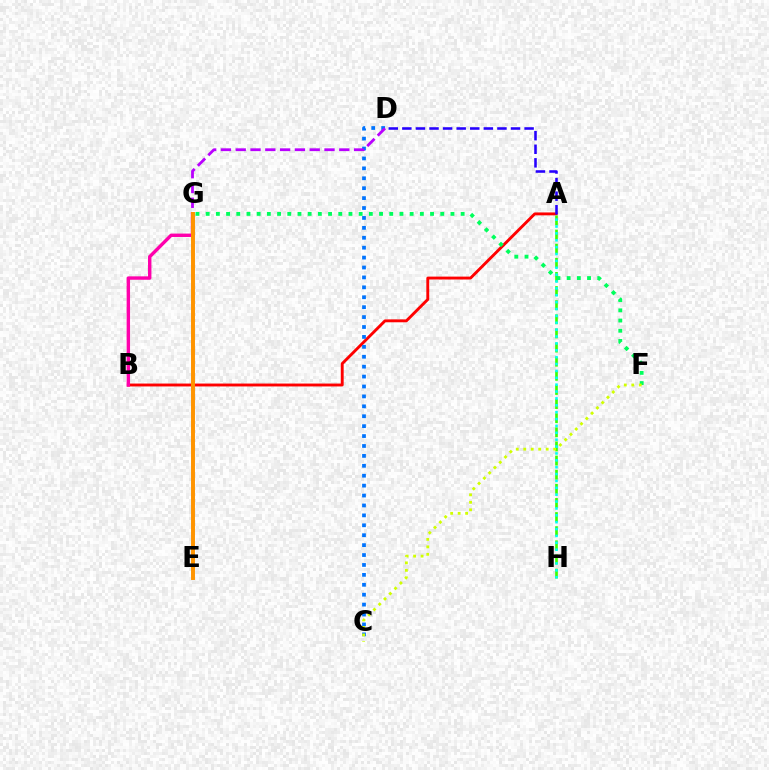{('A', 'B'): [{'color': '#ff0000', 'line_style': 'solid', 'thickness': 2.08}], ('C', 'D'): [{'color': '#0074ff', 'line_style': 'dotted', 'thickness': 2.69}], ('A', 'D'): [{'color': '#2500ff', 'line_style': 'dashed', 'thickness': 1.85}], ('A', 'H'): [{'color': '#3dff00', 'line_style': 'dashed', 'thickness': 1.92}, {'color': '#00fff6', 'line_style': 'dotted', 'thickness': 1.87}], ('F', 'G'): [{'color': '#00ff5c', 'line_style': 'dotted', 'thickness': 2.77}], ('D', 'G'): [{'color': '#b900ff', 'line_style': 'dashed', 'thickness': 2.01}], ('B', 'G'): [{'color': '#ff00ac', 'line_style': 'solid', 'thickness': 2.45}], ('E', 'G'): [{'color': '#ff9400', 'line_style': 'solid', 'thickness': 2.84}], ('C', 'F'): [{'color': '#d1ff00', 'line_style': 'dotted', 'thickness': 2.03}]}